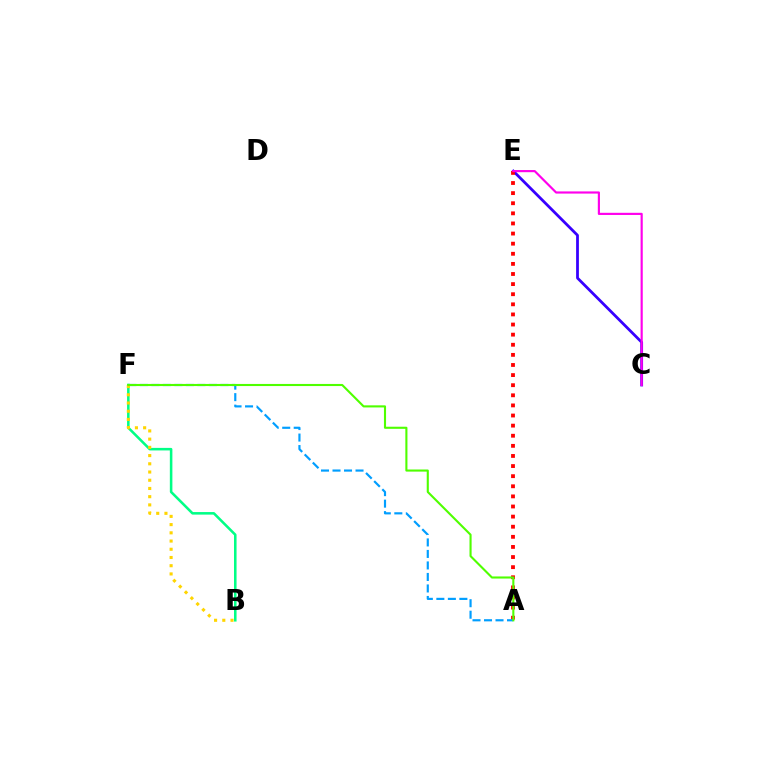{('C', 'E'): [{'color': '#3700ff', 'line_style': 'solid', 'thickness': 2.0}, {'color': '#ff00ed', 'line_style': 'solid', 'thickness': 1.56}], ('A', 'E'): [{'color': '#ff0000', 'line_style': 'dotted', 'thickness': 2.75}], ('B', 'F'): [{'color': '#00ff86', 'line_style': 'solid', 'thickness': 1.84}, {'color': '#ffd500', 'line_style': 'dotted', 'thickness': 2.23}], ('A', 'F'): [{'color': '#009eff', 'line_style': 'dashed', 'thickness': 1.56}, {'color': '#4fff00', 'line_style': 'solid', 'thickness': 1.52}]}